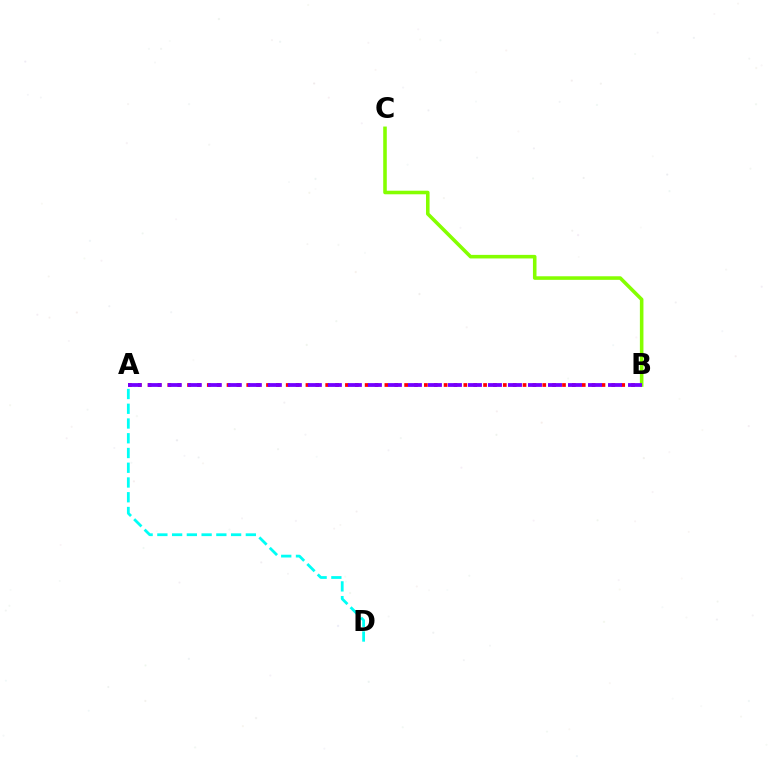{('A', 'B'): [{'color': '#ff0000', 'line_style': 'dotted', 'thickness': 2.68}, {'color': '#7200ff', 'line_style': 'dashed', 'thickness': 2.72}], ('B', 'C'): [{'color': '#84ff00', 'line_style': 'solid', 'thickness': 2.57}], ('A', 'D'): [{'color': '#00fff6', 'line_style': 'dashed', 'thickness': 2.0}]}